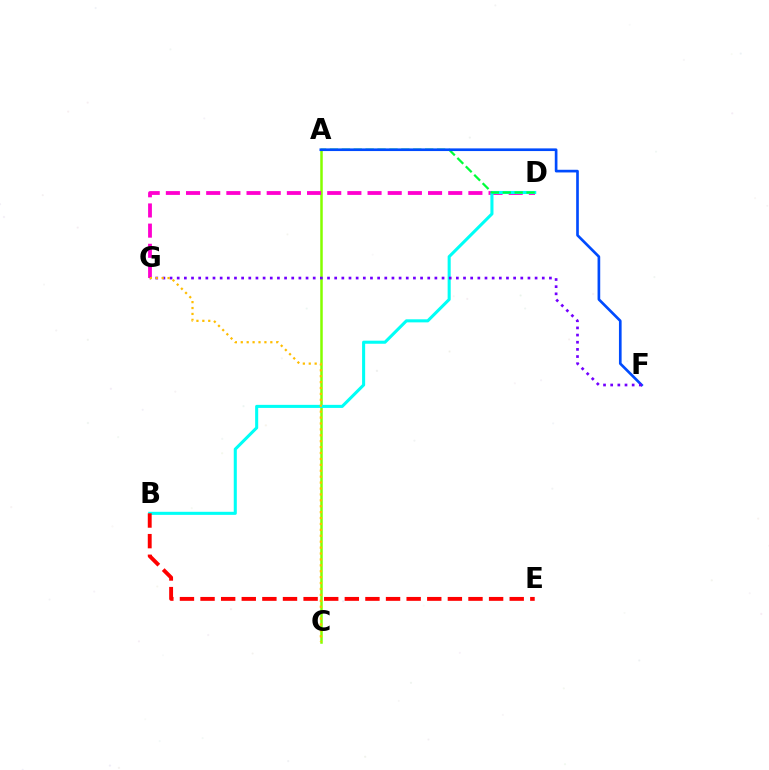{('A', 'C'): [{'color': '#84ff00', 'line_style': 'solid', 'thickness': 1.81}], ('D', 'G'): [{'color': '#ff00cf', 'line_style': 'dashed', 'thickness': 2.74}], ('B', 'D'): [{'color': '#00fff6', 'line_style': 'solid', 'thickness': 2.21}], ('A', 'D'): [{'color': '#00ff39', 'line_style': 'dashed', 'thickness': 1.62}], ('A', 'F'): [{'color': '#004bff', 'line_style': 'solid', 'thickness': 1.92}], ('B', 'E'): [{'color': '#ff0000', 'line_style': 'dashed', 'thickness': 2.8}], ('F', 'G'): [{'color': '#7200ff', 'line_style': 'dotted', 'thickness': 1.94}], ('C', 'G'): [{'color': '#ffbd00', 'line_style': 'dotted', 'thickness': 1.61}]}